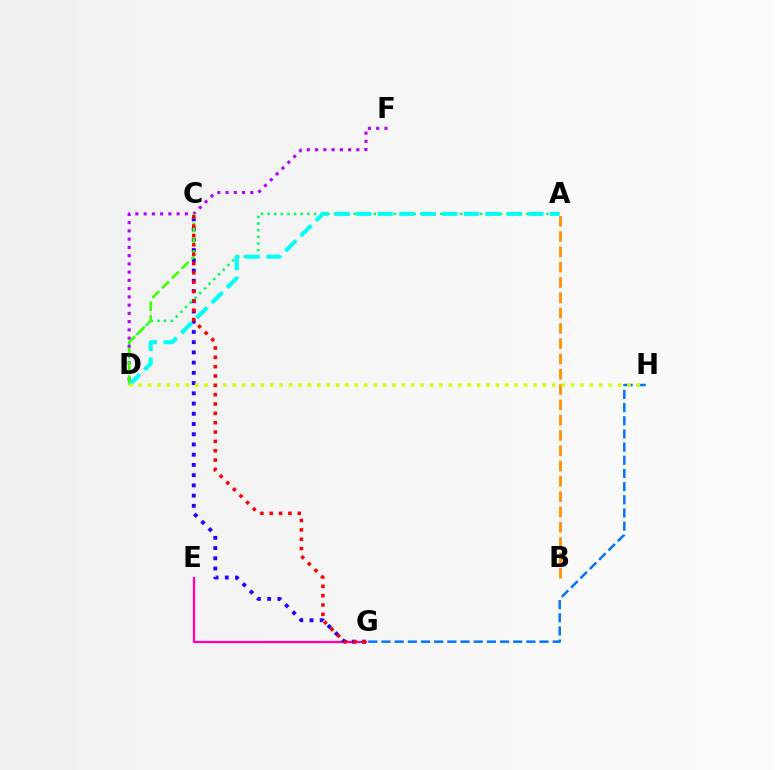{('G', 'H'): [{'color': '#0074ff', 'line_style': 'dashed', 'thickness': 1.79}], ('E', 'G'): [{'color': '#ff00ac', 'line_style': 'solid', 'thickness': 1.63}], ('C', 'G'): [{'color': '#2500ff', 'line_style': 'dotted', 'thickness': 2.78}, {'color': '#ff0000', 'line_style': 'dotted', 'thickness': 2.54}], ('A', 'D'): [{'color': '#00ff5c', 'line_style': 'dotted', 'thickness': 1.8}, {'color': '#00fff6', 'line_style': 'dashed', 'thickness': 2.92}], ('D', 'F'): [{'color': '#b900ff', 'line_style': 'dotted', 'thickness': 2.24}], ('A', 'B'): [{'color': '#ff9400', 'line_style': 'dashed', 'thickness': 2.08}], ('C', 'D'): [{'color': '#3dff00', 'line_style': 'dashed', 'thickness': 1.88}], ('D', 'H'): [{'color': '#d1ff00', 'line_style': 'dotted', 'thickness': 2.55}]}